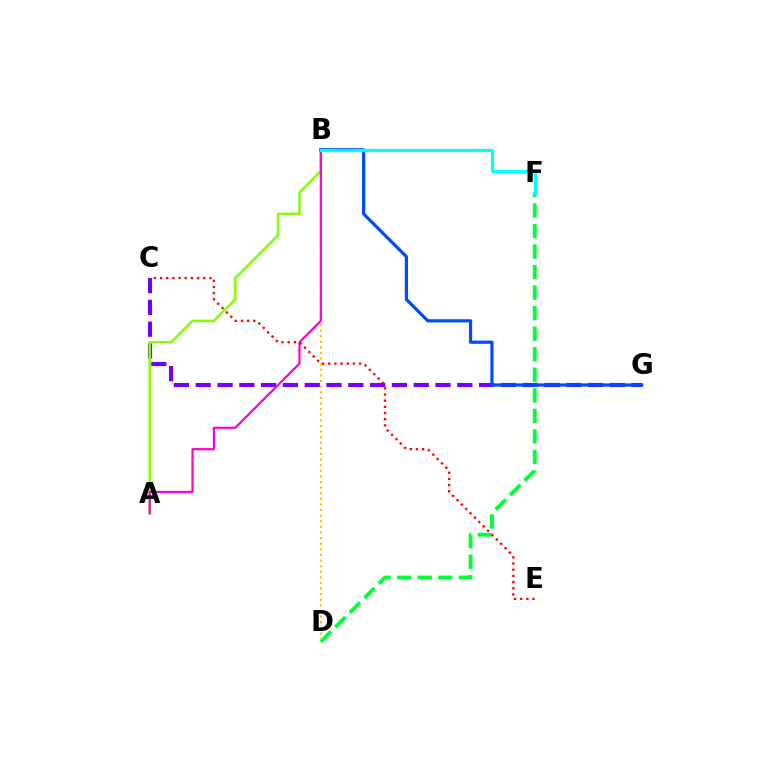{('C', 'G'): [{'color': '#7200ff', 'line_style': 'dashed', 'thickness': 2.96}], ('A', 'B'): [{'color': '#84ff00', 'line_style': 'solid', 'thickness': 1.79}, {'color': '#ff00cf', 'line_style': 'solid', 'thickness': 1.58}], ('D', 'F'): [{'color': '#00ff39', 'line_style': 'dashed', 'thickness': 2.79}], ('B', 'D'): [{'color': '#ffbd00', 'line_style': 'dotted', 'thickness': 1.52}], ('B', 'G'): [{'color': '#004bff', 'line_style': 'solid', 'thickness': 2.31}], ('B', 'F'): [{'color': '#00fff6', 'line_style': 'solid', 'thickness': 2.3}], ('C', 'E'): [{'color': '#ff0000', 'line_style': 'dotted', 'thickness': 1.68}]}